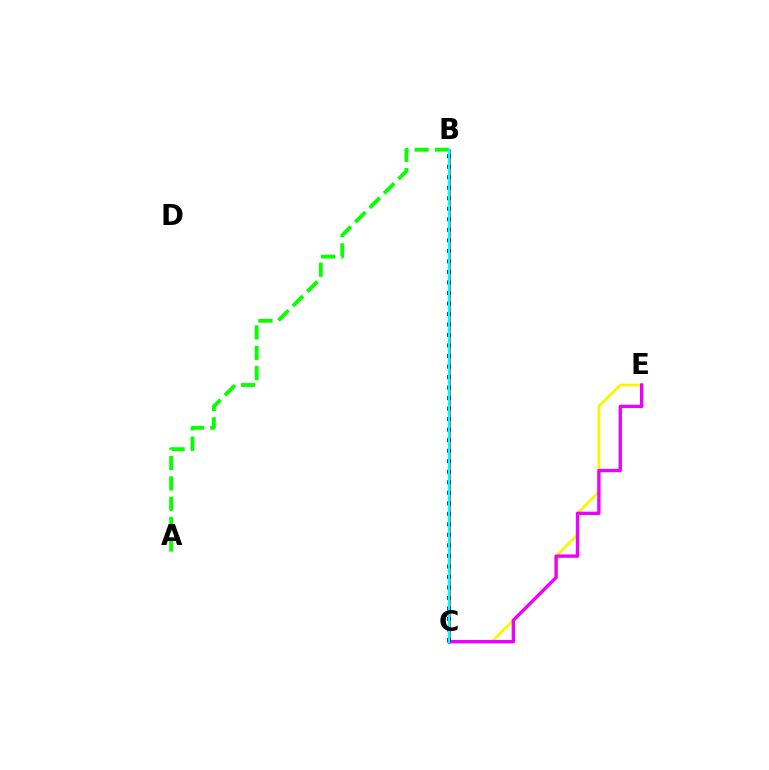{('B', 'C'): [{'color': '#ff0000', 'line_style': 'solid', 'thickness': 1.82}, {'color': '#0010ff', 'line_style': 'dotted', 'thickness': 2.86}, {'color': '#00fff6', 'line_style': 'solid', 'thickness': 1.75}], ('C', 'E'): [{'color': '#fcf500', 'line_style': 'solid', 'thickness': 2.01}, {'color': '#ee00ff', 'line_style': 'solid', 'thickness': 2.4}], ('A', 'B'): [{'color': '#08ff00', 'line_style': 'dashed', 'thickness': 2.77}]}